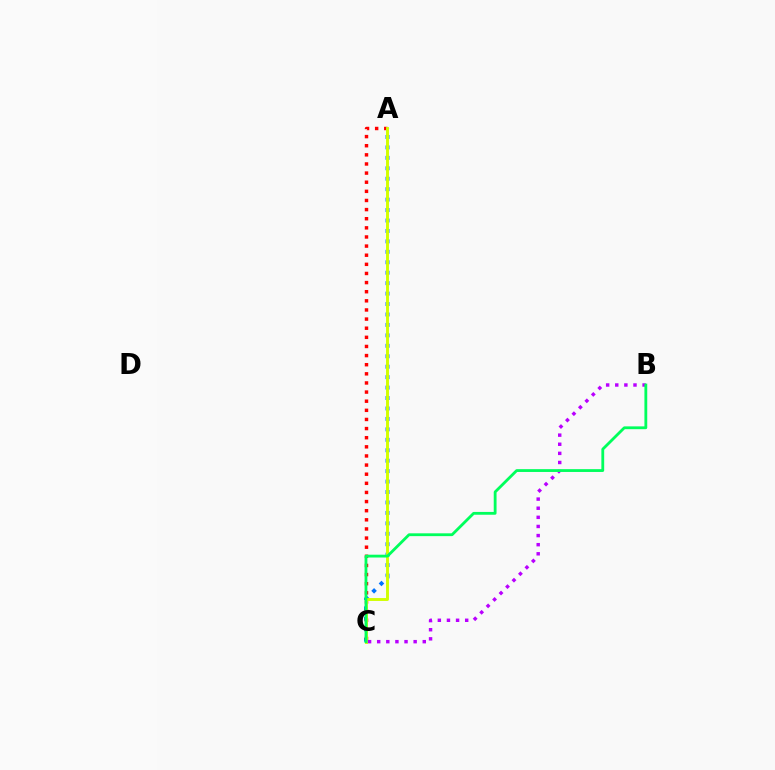{('A', 'C'): [{'color': '#0074ff', 'line_style': 'dotted', 'thickness': 2.84}, {'color': '#ff0000', 'line_style': 'dotted', 'thickness': 2.48}, {'color': '#d1ff00', 'line_style': 'solid', 'thickness': 2.09}], ('B', 'C'): [{'color': '#b900ff', 'line_style': 'dotted', 'thickness': 2.48}, {'color': '#00ff5c', 'line_style': 'solid', 'thickness': 2.03}]}